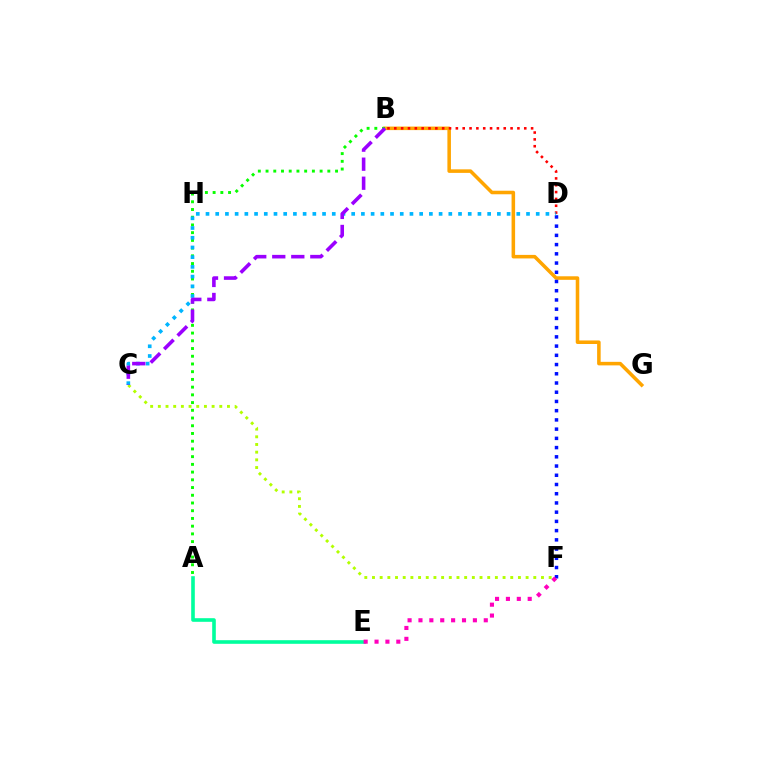{('B', 'G'): [{'color': '#ffa500', 'line_style': 'solid', 'thickness': 2.55}], ('A', 'B'): [{'color': '#08ff00', 'line_style': 'dotted', 'thickness': 2.1}], ('C', 'F'): [{'color': '#b3ff00', 'line_style': 'dotted', 'thickness': 2.09}], ('A', 'E'): [{'color': '#00ff9d', 'line_style': 'solid', 'thickness': 2.61}], ('B', 'D'): [{'color': '#ff0000', 'line_style': 'dotted', 'thickness': 1.86}], ('D', 'F'): [{'color': '#0010ff', 'line_style': 'dotted', 'thickness': 2.51}], ('C', 'D'): [{'color': '#00b5ff', 'line_style': 'dotted', 'thickness': 2.64}], ('E', 'F'): [{'color': '#ff00bd', 'line_style': 'dotted', 'thickness': 2.96}], ('B', 'C'): [{'color': '#9b00ff', 'line_style': 'dashed', 'thickness': 2.59}]}